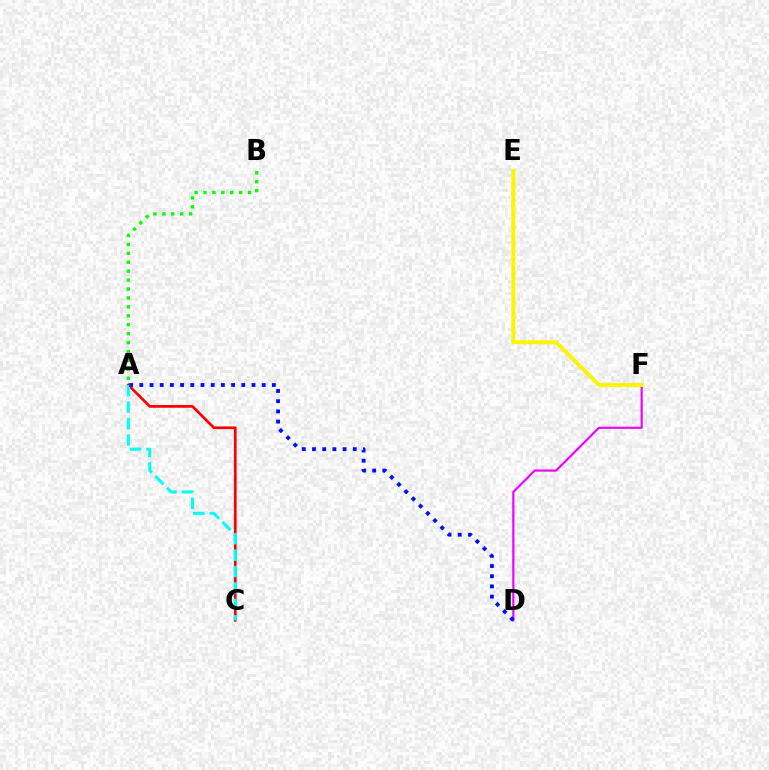{('D', 'F'): [{'color': '#ee00ff', 'line_style': 'solid', 'thickness': 1.55}], ('A', 'C'): [{'color': '#ff0000', 'line_style': 'solid', 'thickness': 1.96}, {'color': '#00fff6', 'line_style': 'dashed', 'thickness': 2.23}], ('A', 'D'): [{'color': '#0010ff', 'line_style': 'dotted', 'thickness': 2.77}], ('A', 'B'): [{'color': '#08ff00', 'line_style': 'dotted', 'thickness': 2.42}], ('E', 'F'): [{'color': '#fcf500', 'line_style': 'solid', 'thickness': 2.84}]}